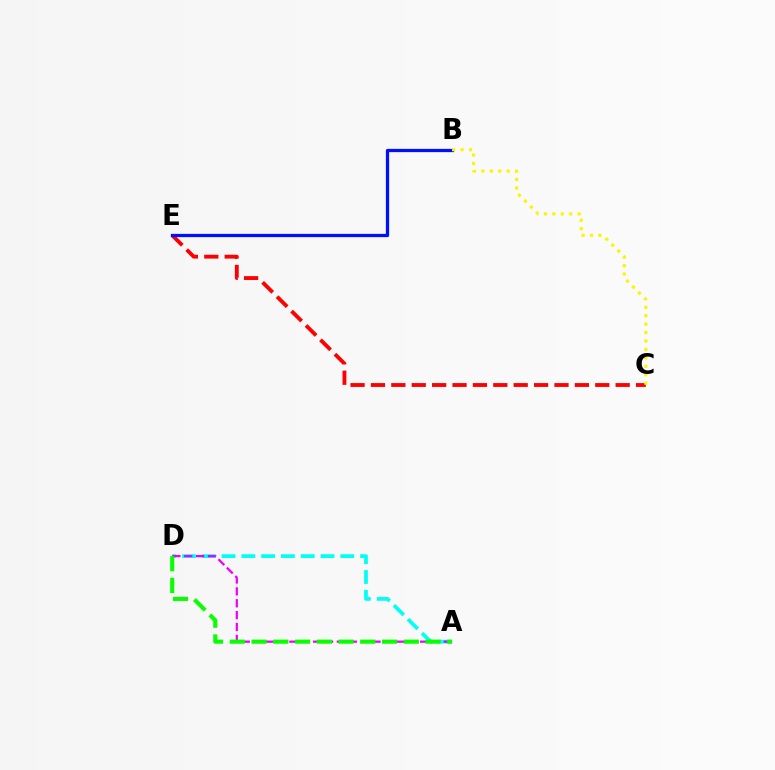{('C', 'E'): [{'color': '#ff0000', 'line_style': 'dashed', 'thickness': 2.77}], ('A', 'D'): [{'color': '#00fff6', 'line_style': 'dashed', 'thickness': 2.69}, {'color': '#ee00ff', 'line_style': 'dashed', 'thickness': 1.61}, {'color': '#08ff00', 'line_style': 'dashed', 'thickness': 2.95}], ('B', 'E'): [{'color': '#0010ff', 'line_style': 'solid', 'thickness': 2.34}], ('B', 'C'): [{'color': '#fcf500', 'line_style': 'dotted', 'thickness': 2.29}]}